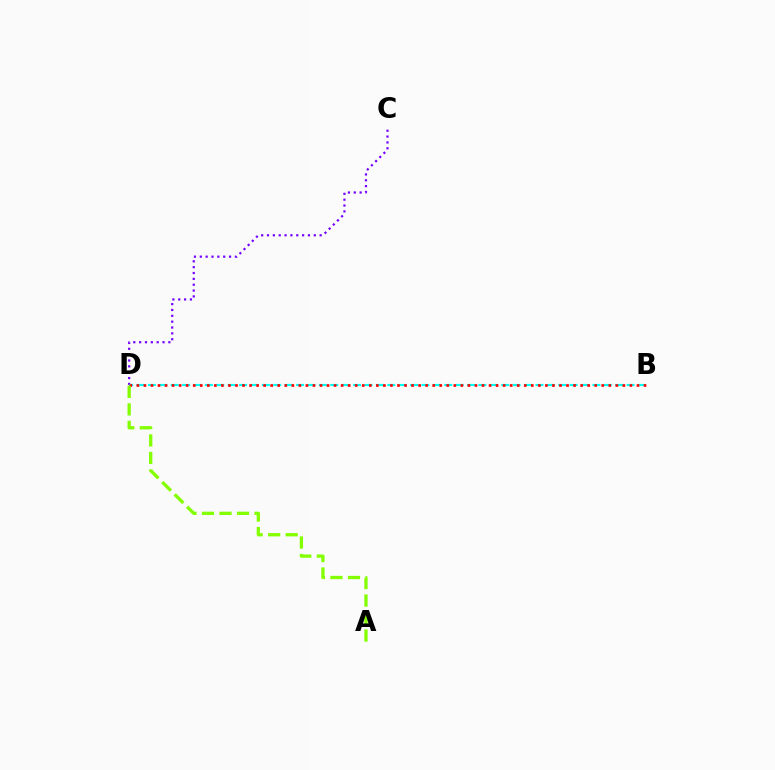{('C', 'D'): [{'color': '#7200ff', 'line_style': 'dotted', 'thickness': 1.59}], ('B', 'D'): [{'color': '#00fff6', 'line_style': 'dashed', 'thickness': 1.55}, {'color': '#ff0000', 'line_style': 'dotted', 'thickness': 1.91}], ('A', 'D'): [{'color': '#84ff00', 'line_style': 'dashed', 'thickness': 2.38}]}